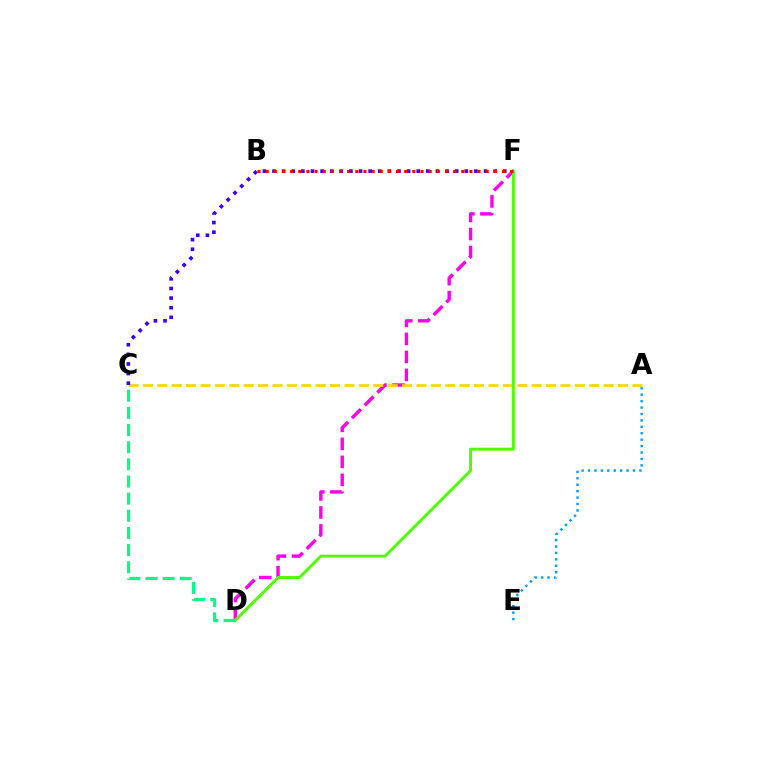{('A', 'E'): [{'color': '#009eff', 'line_style': 'dotted', 'thickness': 1.75}], ('D', 'F'): [{'color': '#ff00ed', 'line_style': 'dashed', 'thickness': 2.45}, {'color': '#4fff00', 'line_style': 'solid', 'thickness': 2.1}], ('A', 'C'): [{'color': '#ffd500', 'line_style': 'dashed', 'thickness': 1.96}], ('C', 'F'): [{'color': '#3700ff', 'line_style': 'dotted', 'thickness': 2.61}], ('C', 'D'): [{'color': '#00ff86', 'line_style': 'dashed', 'thickness': 2.33}], ('B', 'F'): [{'color': '#ff0000', 'line_style': 'dotted', 'thickness': 2.21}]}